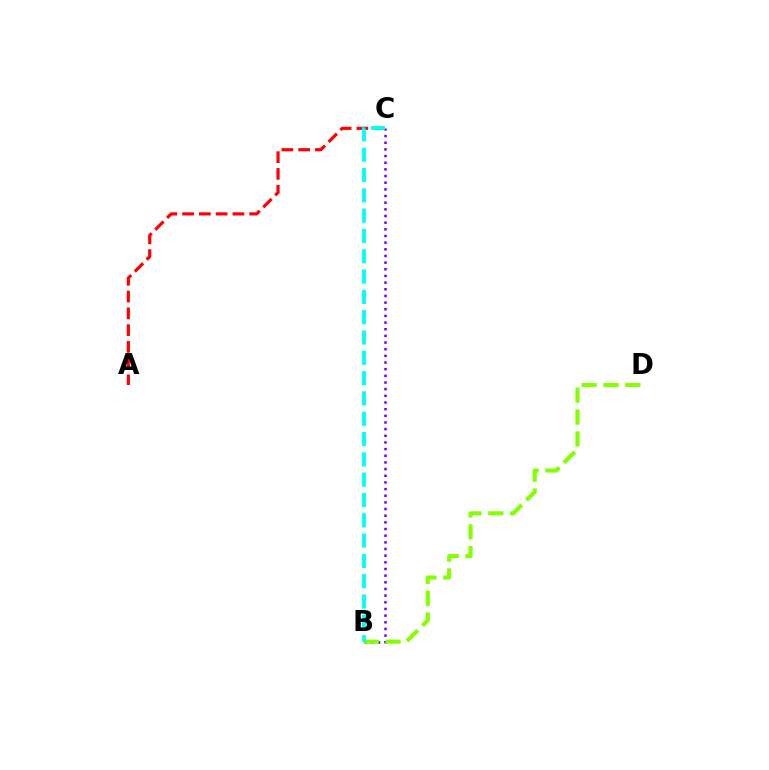{('B', 'C'): [{'color': '#7200ff', 'line_style': 'dotted', 'thickness': 1.81}, {'color': '#00fff6', 'line_style': 'dashed', 'thickness': 2.76}], ('B', 'D'): [{'color': '#84ff00', 'line_style': 'dashed', 'thickness': 2.97}], ('A', 'C'): [{'color': '#ff0000', 'line_style': 'dashed', 'thickness': 2.28}]}